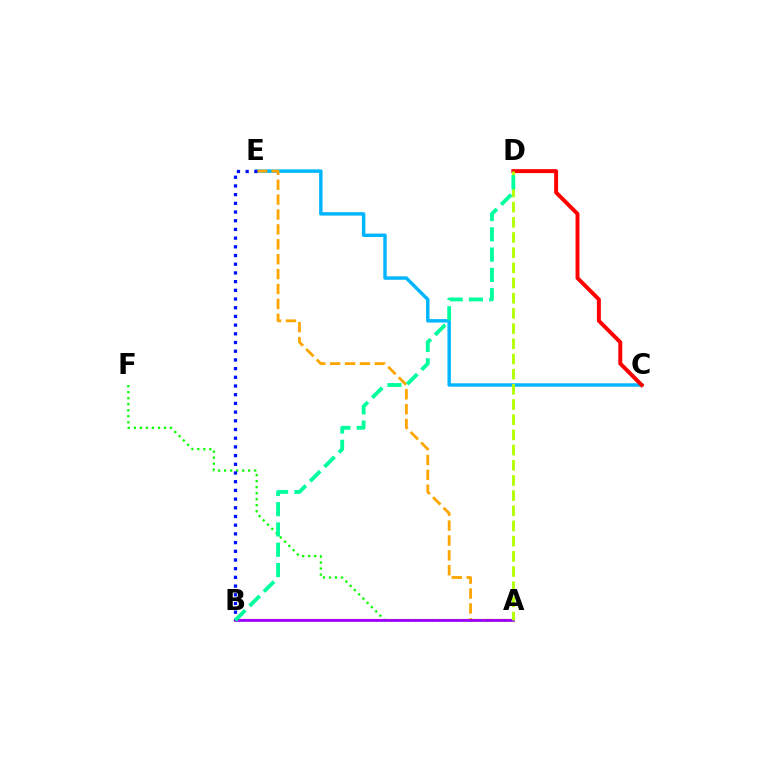{('C', 'E'): [{'color': '#00b5ff', 'line_style': 'solid', 'thickness': 2.47}], ('A', 'E'): [{'color': '#ffa500', 'line_style': 'dashed', 'thickness': 2.02}], ('A', 'B'): [{'color': '#ff00bd', 'line_style': 'solid', 'thickness': 1.51}, {'color': '#9b00ff', 'line_style': 'solid', 'thickness': 1.94}], ('C', 'D'): [{'color': '#ff0000', 'line_style': 'solid', 'thickness': 2.83}], ('A', 'F'): [{'color': '#08ff00', 'line_style': 'dotted', 'thickness': 1.64}], ('A', 'D'): [{'color': '#b3ff00', 'line_style': 'dashed', 'thickness': 2.06}], ('B', 'E'): [{'color': '#0010ff', 'line_style': 'dotted', 'thickness': 2.36}], ('B', 'D'): [{'color': '#00ff9d', 'line_style': 'dashed', 'thickness': 2.76}]}